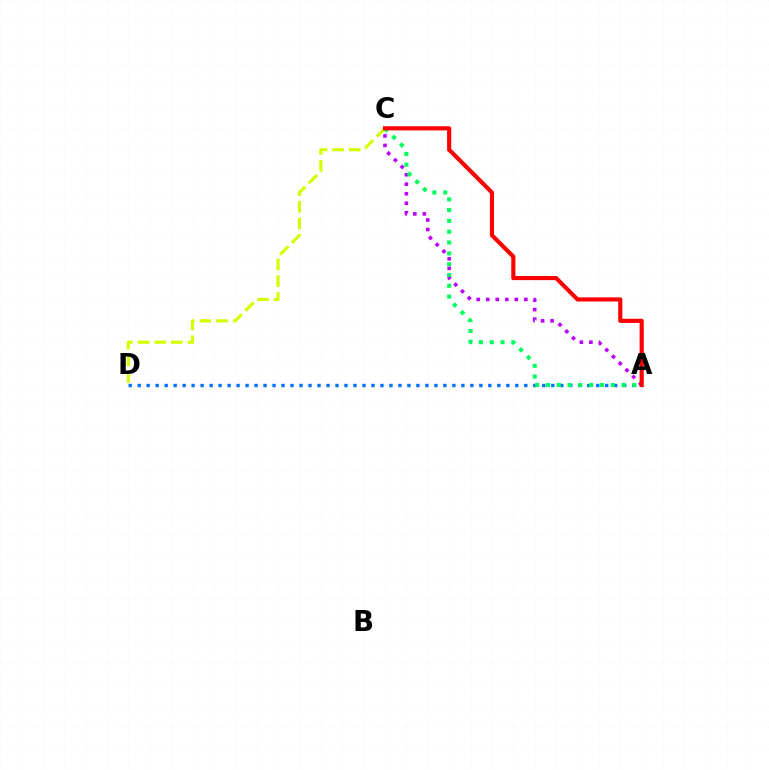{('A', 'D'): [{'color': '#0074ff', 'line_style': 'dotted', 'thickness': 2.44}], ('A', 'C'): [{'color': '#b900ff', 'line_style': 'dotted', 'thickness': 2.59}, {'color': '#00ff5c', 'line_style': 'dotted', 'thickness': 2.94}, {'color': '#ff0000', 'line_style': 'solid', 'thickness': 2.98}], ('C', 'D'): [{'color': '#d1ff00', 'line_style': 'dashed', 'thickness': 2.26}]}